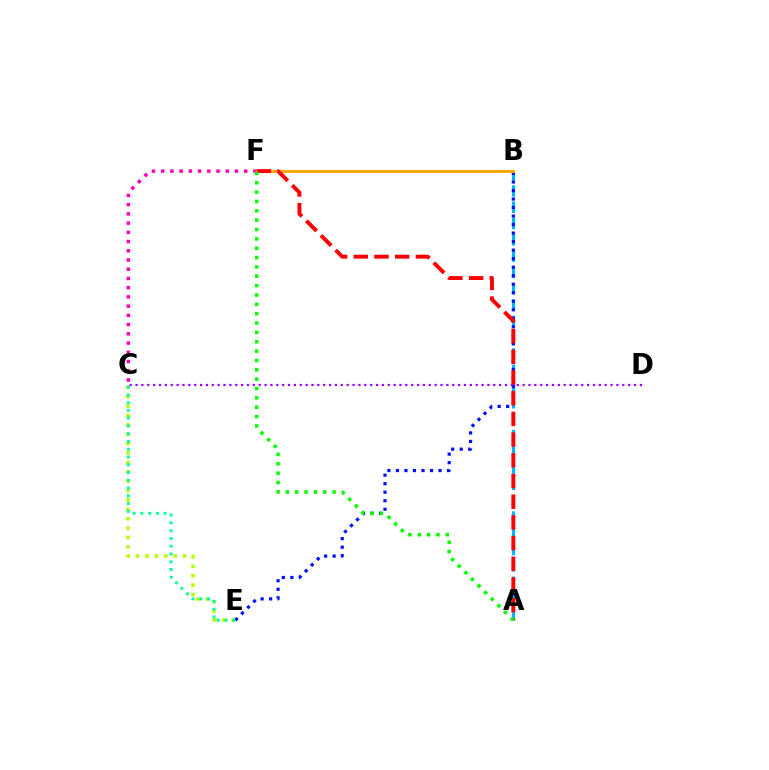{('A', 'B'): [{'color': '#00b5ff', 'line_style': 'dashed', 'thickness': 2.21}], ('C', 'E'): [{'color': '#b3ff00', 'line_style': 'dotted', 'thickness': 2.55}, {'color': '#00ff9d', 'line_style': 'dotted', 'thickness': 2.11}], ('B', 'E'): [{'color': '#0010ff', 'line_style': 'dotted', 'thickness': 2.32}], ('C', 'F'): [{'color': '#ff00bd', 'line_style': 'dotted', 'thickness': 2.51}], ('B', 'F'): [{'color': '#ffa500', 'line_style': 'solid', 'thickness': 2.09}], ('A', 'F'): [{'color': '#ff0000', 'line_style': 'dashed', 'thickness': 2.81}, {'color': '#08ff00', 'line_style': 'dotted', 'thickness': 2.54}], ('C', 'D'): [{'color': '#9b00ff', 'line_style': 'dotted', 'thickness': 1.59}]}